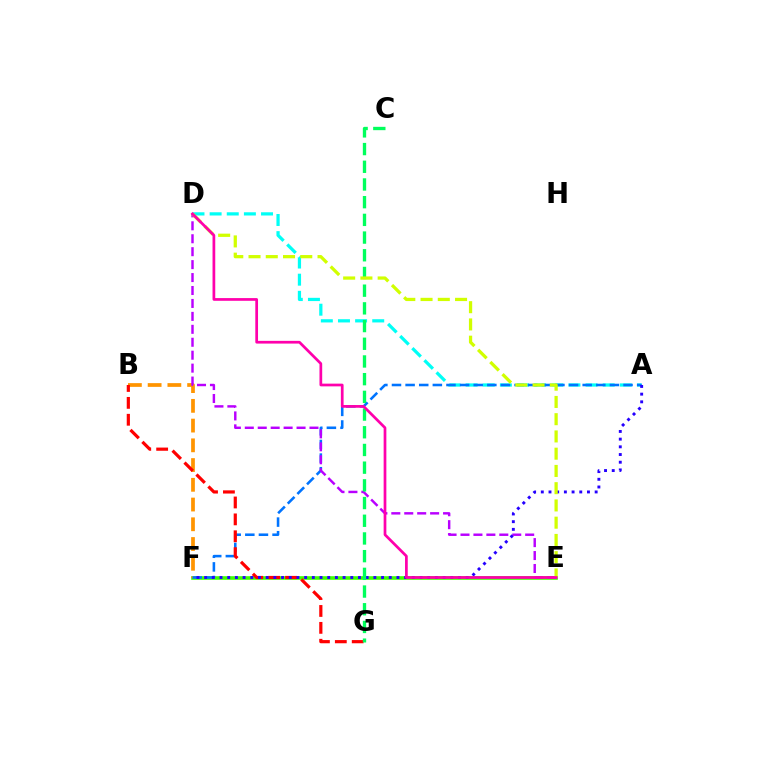{('E', 'F'): [{'color': '#3dff00', 'line_style': 'solid', 'thickness': 2.61}], ('A', 'D'): [{'color': '#00fff6', 'line_style': 'dashed', 'thickness': 2.33}], ('B', 'F'): [{'color': '#ff9400', 'line_style': 'dashed', 'thickness': 2.68}], ('A', 'F'): [{'color': '#0074ff', 'line_style': 'dashed', 'thickness': 1.85}, {'color': '#2500ff', 'line_style': 'dotted', 'thickness': 2.09}], ('D', 'E'): [{'color': '#b900ff', 'line_style': 'dashed', 'thickness': 1.76}, {'color': '#d1ff00', 'line_style': 'dashed', 'thickness': 2.34}, {'color': '#ff00ac', 'line_style': 'solid', 'thickness': 1.96}], ('B', 'G'): [{'color': '#ff0000', 'line_style': 'dashed', 'thickness': 2.3}], ('C', 'G'): [{'color': '#00ff5c', 'line_style': 'dashed', 'thickness': 2.4}]}